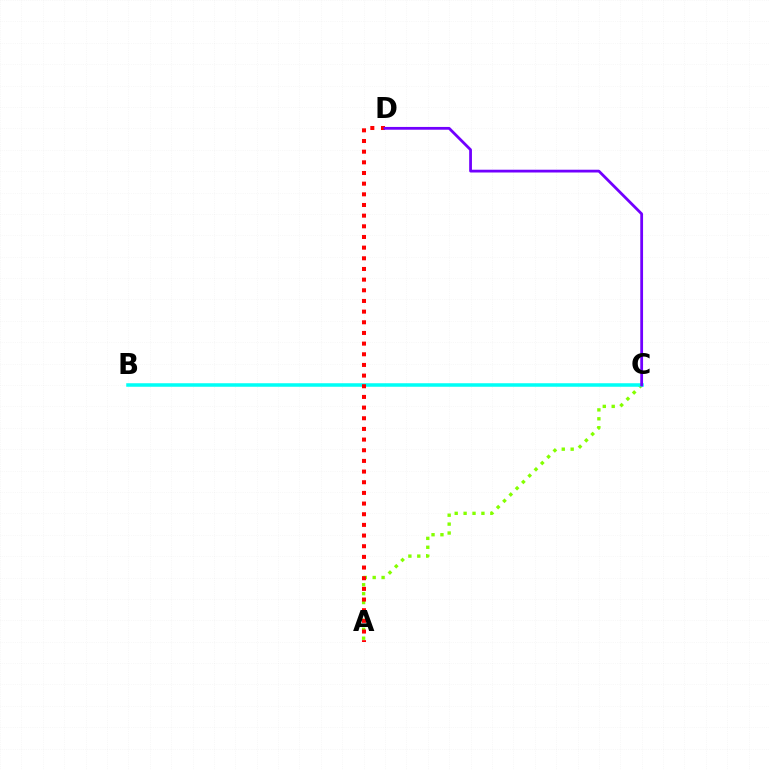{('A', 'C'): [{'color': '#84ff00', 'line_style': 'dotted', 'thickness': 2.42}], ('B', 'C'): [{'color': '#00fff6', 'line_style': 'solid', 'thickness': 2.54}], ('A', 'D'): [{'color': '#ff0000', 'line_style': 'dotted', 'thickness': 2.9}], ('C', 'D'): [{'color': '#7200ff', 'line_style': 'solid', 'thickness': 2.0}]}